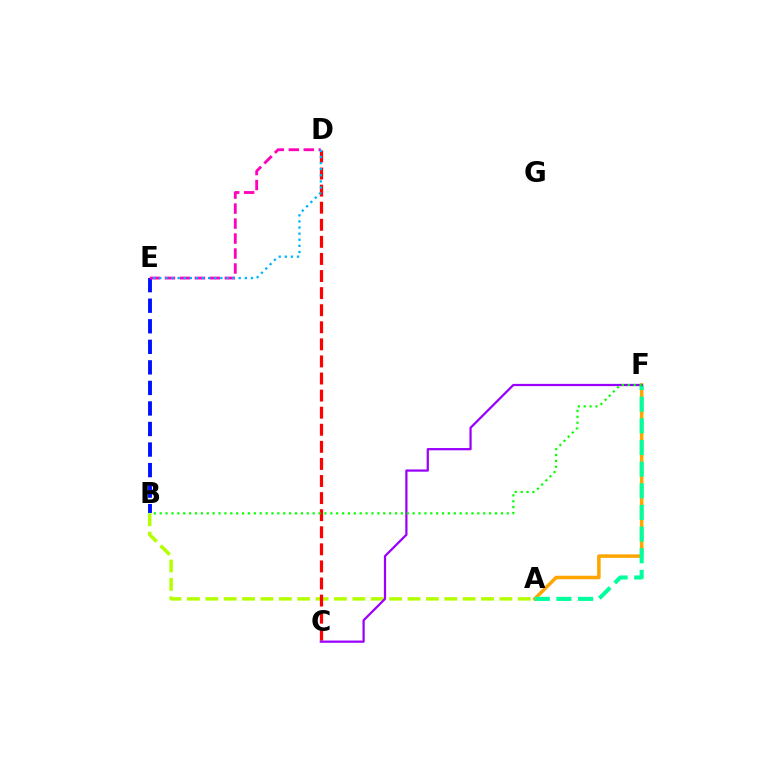{('A', 'F'): [{'color': '#ffa500', 'line_style': 'solid', 'thickness': 2.53}, {'color': '#00ff9d', 'line_style': 'dashed', 'thickness': 2.94}], ('B', 'E'): [{'color': '#0010ff', 'line_style': 'dashed', 'thickness': 2.79}], ('A', 'B'): [{'color': '#b3ff00', 'line_style': 'dashed', 'thickness': 2.5}], ('D', 'E'): [{'color': '#ff00bd', 'line_style': 'dashed', 'thickness': 2.03}, {'color': '#00b5ff', 'line_style': 'dotted', 'thickness': 1.66}], ('C', 'D'): [{'color': '#ff0000', 'line_style': 'dashed', 'thickness': 2.32}], ('C', 'F'): [{'color': '#9b00ff', 'line_style': 'solid', 'thickness': 1.61}], ('B', 'F'): [{'color': '#08ff00', 'line_style': 'dotted', 'thickness': 1.6}]}